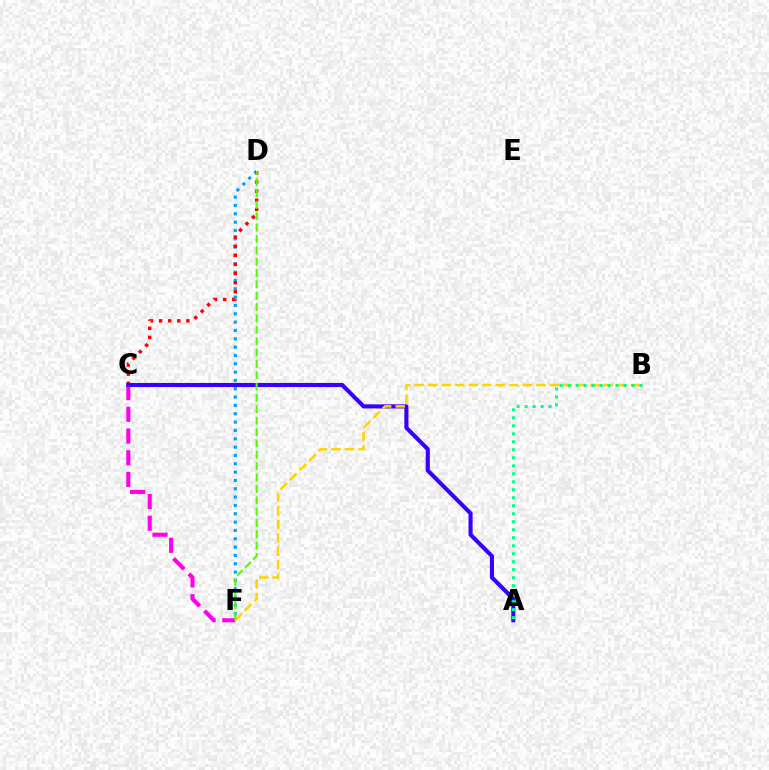{('C', 'F'): [{'color': '#ff00ed', 'line_style': 'dashed', 'thickness': 2.95}], ('D', 'F'): [{'color': '#009eff', 'line_style': 'dotted', 'thickness': 2.26}, {'color': '#4fff00', 'line_style': 'dashed', 'thickness': 1.54}], ('C', 'D'): [{'color': '#ff0000', 'line_style': 'dotted', 'thickness': 2.48}], ('A', 'C'): [{'color': '#3700ff', 'line_style': 'solid', 'thickness': 2.95}], ('B', 'F'): [{'color': '#ffd500', 'line_style': 'dashed', 'thickness': 1.83}], ('A', 'B'): [{'color': '#00ff86', 'line_style': 'dotted', 'thickness': 2.17}]}